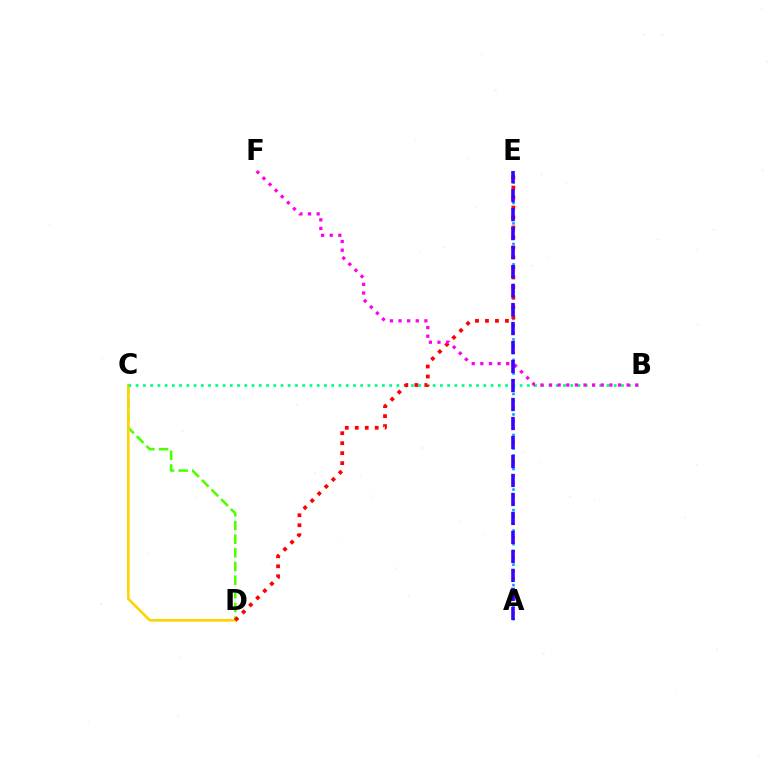{('C', 'D'): [{'color': '#4fff00', 'line_style': 'dashed', 'thickness': 1.86}, {'color': '#ffd500', 'line_style': 'solid', 'thickness': 1.9}], ('A', 'E'): [{'color': '#009eff', 'line_style': 'dotted', 'thickness': 1.85}, {'color': '#3700ff', 'line_style': 'dashed', 'thickness': 2.58}], ('B', 'C'): [{'color': '#00ff86', 'line_style': 'dotted', 'thickness': 1.97}], ('D', 'E'): [{'color': '#ff0000', 'line_style': 'dotted', 'thickness': 2.71}], ('B', 'F'): [{'color': '#ff00ed', 'line_style': 'dotted', 'thickness': 2.34}]}